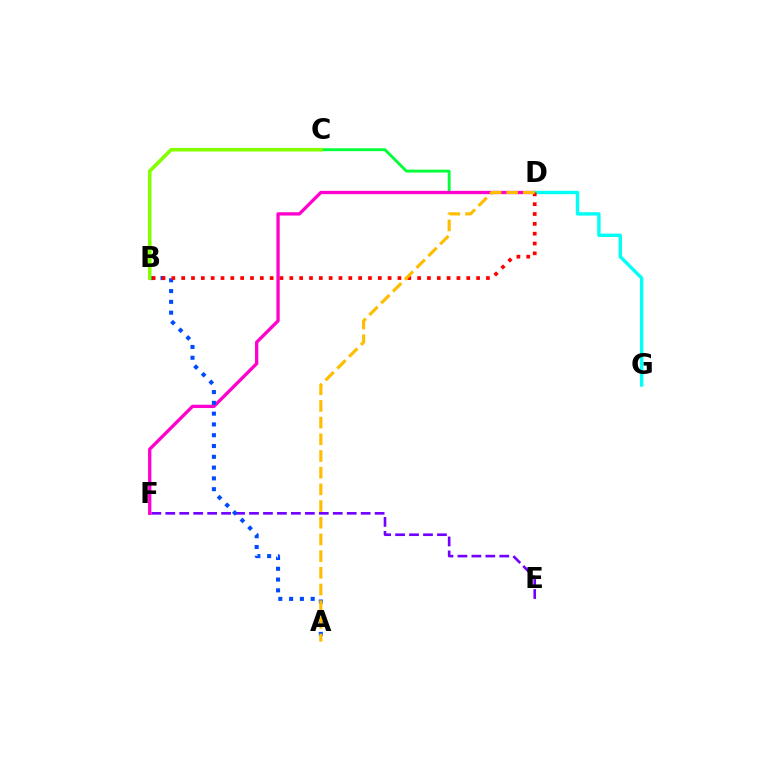{('C', 'D'): [{'color': '#00ff39', 'line_style': 'solid', 'thickness': 2.06}], ('D', 'F'): [{'color': '#ff00cf', 'line_style': 'solid', 'thickness': 2.38}], ('D', 'G'): [{'color': '#00fff6', 'line_style': 'solid', 'thickness': 2.44}], ('E', 'F'): [{'color': '#7200ff', 'line_style': 'dashed', 'thickness': 1.9}], ('A', 'B'): [{'color': '#004bff', 'line_style': 'dotted', 'thickness': 2.93}], ('B', 'D'): [{'color': '#ff0000', 'line_style': 'dotted', 'thickness': 2.67}], ('B', 'C'): [{'color': '#84ff00', 'line_style': 'solid', 'thickness': 2.58}], ('A', 'D'): [{'color': '#ffbd00', 'line_style': 'dashed', 'thickness': 2.27}]}